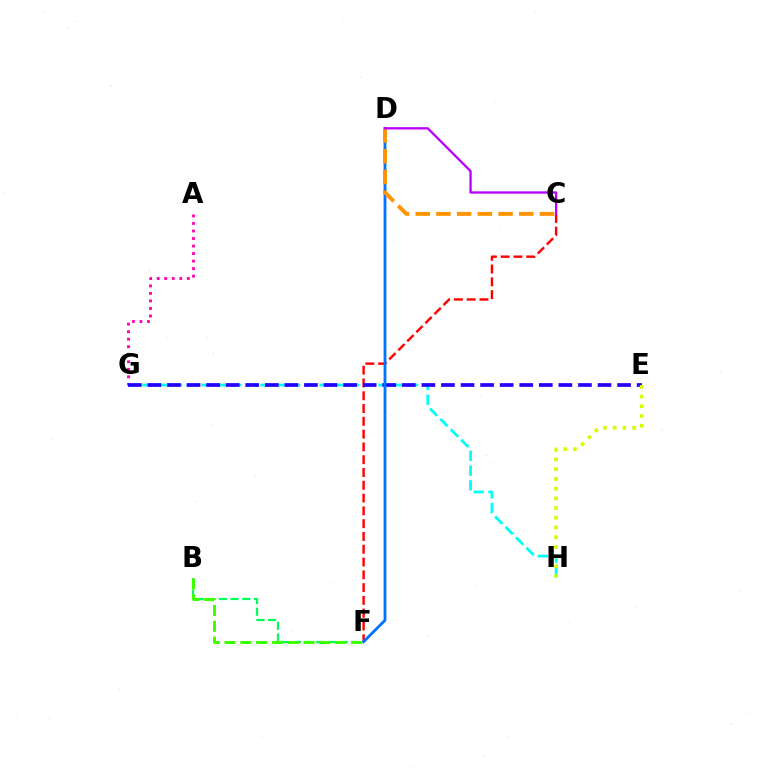{('B', 'F'): [{'color': '#00ff5c', 'line_style': 'dashed', 'thickness': 1.59}, {'color': '#3dff00', 'line_style': 'dashed', 'thickness': 2.15}], ('A', 'G'): [{'color': '#ff00ac', 'line_style': 'dotted', 'thickness': 2.05}], ('C', 'F'): [{'color': '#ff0000', 'line_style': 'dashed', 'thickness': 1.74}], ('G', 'H'): [{'color': '#00fff6', 'line_style': 'dashed', 'thickness': 2.0}], ('E', 'G'): [{'color': '#2500ff', 'line_style': 'dashed', 'thickness': 2.66}], ('D', 'F'): [{'color': '#0074ff', 'line_style': 'solid', 'thickness': 2.03}], ('E', 'H'): [{'color': '#d1ff00', 'line_style': 'dotted', 'thickness': 2.64}], ('C', 'D'): [{'color': '#ff9400', 'line_style': 'dashed', 'thickness': 2.81}, {'color': '#b900ff', 'line_style': 'solid', 'thickness': 1.66}]}